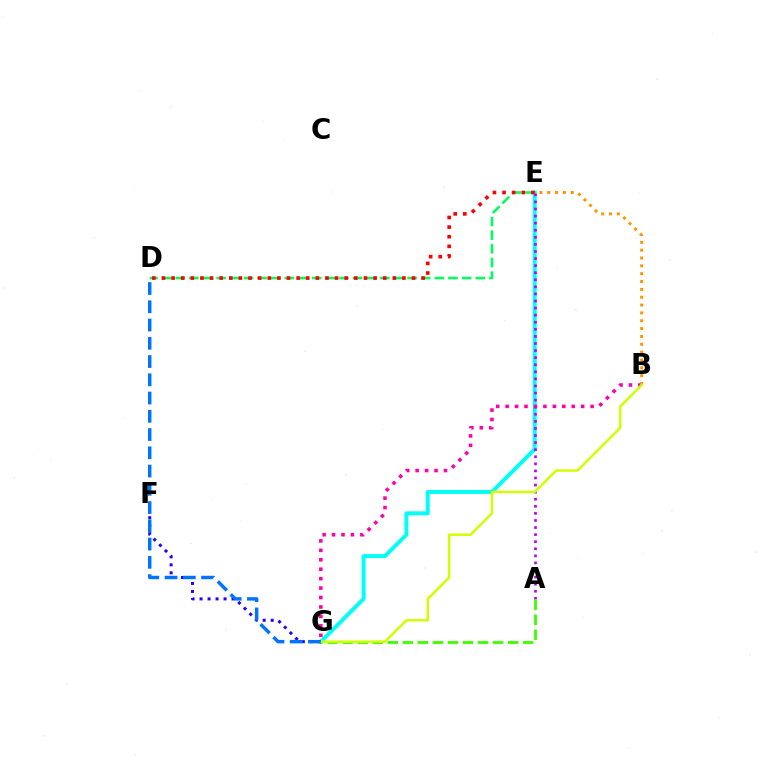{('E', 'G'): [{'color': '#00fff6', 'line_style': 'solid', 'thickness': 2.84}], ('A', 'E'): [{'color': '#b900ff', 'line_style': 'dotted', 'thickness': 1.92}], ('D', 'E'): [{'color': '#00ff5c', 'line_style': 'dashed', 'thickness': 1.85}, {'color': '#ff0000', 'line_style': 'dotted', 'thickness': 2.61}], ('F', 'G'): [{'color': '#2500ff', 'line_style': 'dotted', 'thickness': 2.17}], ('B', 'G'): [{'color': '#ff00ac', 'line_style': 'dotted', 'thickness': 2.56}, {'color': '#d1ff00', 'line_style': 'solid', 'thickness': 1.78}], ('A', 'G'): [{'color': '#3dff00', 'line_style': 'dashed', 'thickness': 2.04}], ('B', 'E'): [{'color': '#ff9400', 'line_style': 'dotted', 'thickness': 2.13}], ('D', 'G'): [{'color': '#0074ff', 'line_style': 'dashed', 'thickness': 2.48}]}